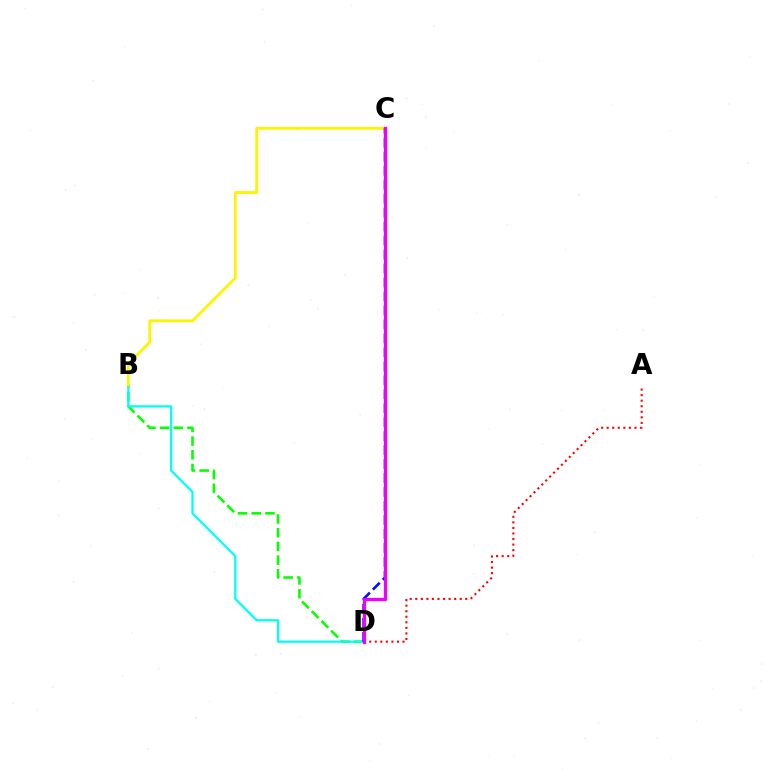{('B', 'D'): [{'color': '#08ff00', 'line_style': 'dashed', 'thickness': 1.86}, {'color': '#00fff6', 'line_style': 'solid', 'thickness': 1.62}], ('A', 'D'): [{'color': '#ff0000', 'line_style': 'dotted', 'thickness': 1.51}], ('B', 'C'): [{'color': '#fcf500', 'line_style': 'solid', 'thickness': 2.04}], ('C', 'D'): [{'color': '#0010ff', 'line_style': 'dashed', 'thickness': 1.9}, {'color': '#ee00ff', 'line_style': 'solid', 'thickness': 2.32}]}